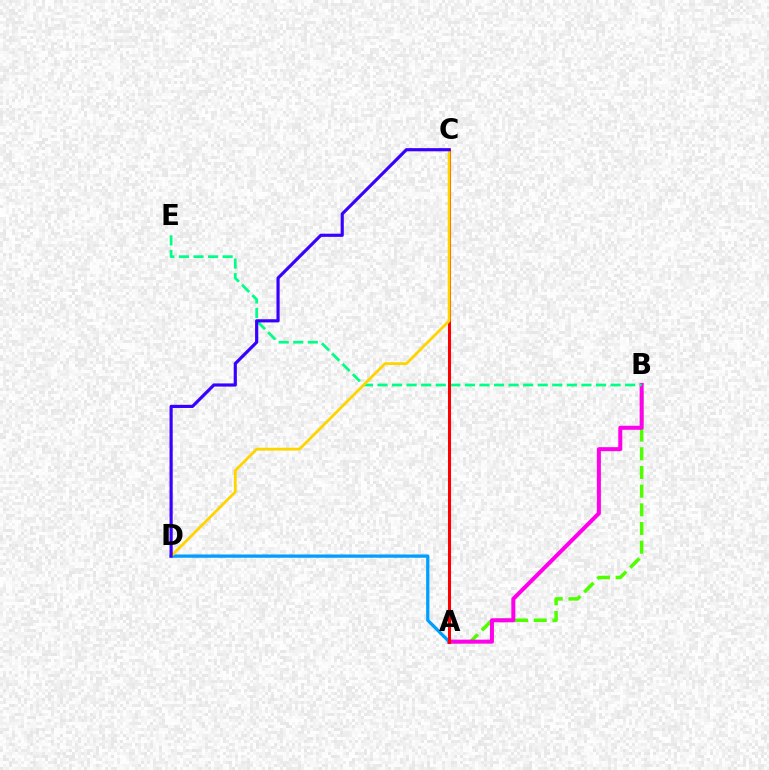{('A', 'B'): [{'color': '#4fff00', 'line_style': 'dashed', 'thickness': 2.54}, {'color': '#ff00ed', 'line_style': 'solid', 'thickness': 2.88}], ('B', 'E'): [{'color': '#00ff86', 'line_style': 'dashed', 'thickness': 1.98}], ('A', 'D'): [{'color': '#009eff', 'line_style': 'solid', 'thickness': 2.36}], ('A', 'C'): [{'color': '#ff0000', 'line_style': 'solid', 'thickness': 2.18}], ('C', 'D'): [{'color': '#ffd500', 'line_style': 'solid', 'thickness': 2.01}, {'color': '#3700ff', 'line_style': 'solid', 'thickness': 2.28}]}